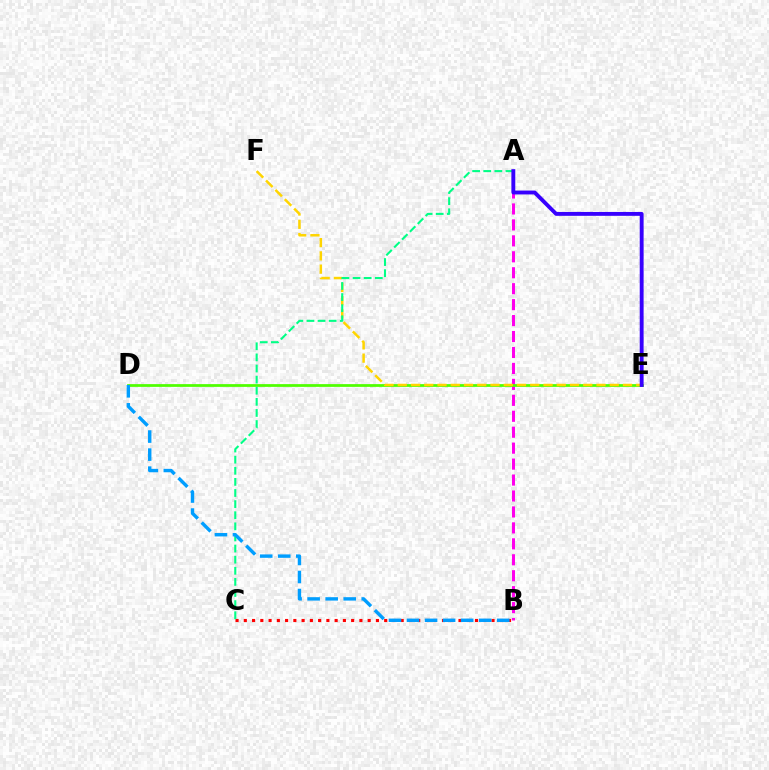{('A', 'B'): [{'color': '#ff00ed', 'line_style': 'dashed', 'thickness': 2.17}], ('D', 'E'): [{'color': '#4fff00', 'line_style': 'solid', 'thickness': 1.98}], ('B', 'C'): [{'color': '#ff0000', 'line_style': 'dotted', 'thickness': 2.24}], ('E', 'F'): [{'color': '#ffd500', 'line_style': 'dashed', 'thickness': 1.8}], ('A', 'C'): [{'color': '#00ff86', 'line_style': 'dashed', 'thickness': 1.51}], ('B', 'D'): [{'color': '#009eff', 'line_style': 'dashed', 'thickness': 2.45}], ('A', 'E'): [{'color': '#3700ff', 'line_style': 'solid', 'thickness': 2.79}]}